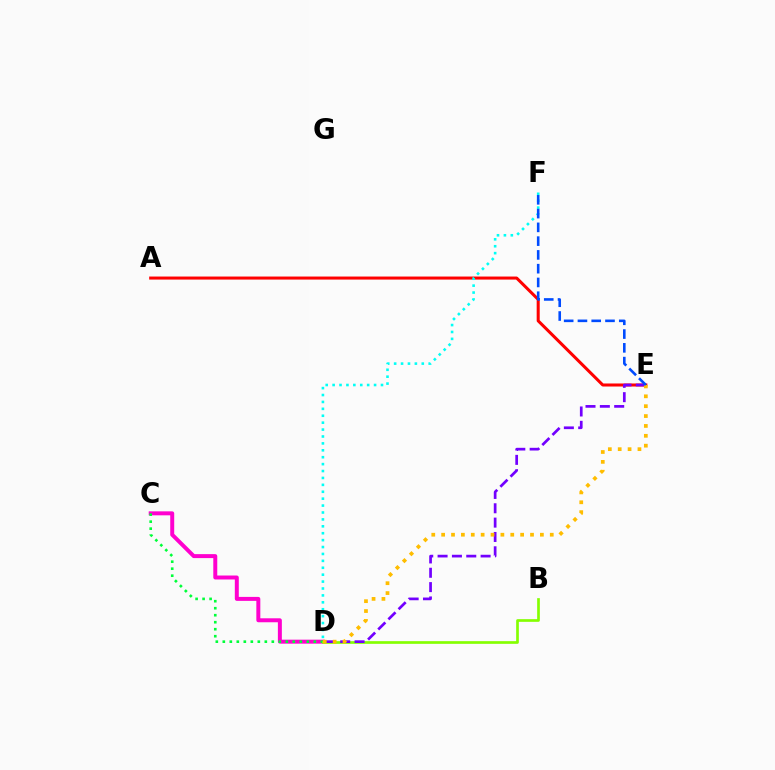{('C', 'D'): [{'color': '#ff00cf', 'line_style': 'solid', 'thickness': 2.86}, {'color': '#00ff39', 'line_style': 'dotted', 'thickness': 1.9}], ('A', 'E'): [{'color': '#ff0000', 'line_style': 'solid', 'thickness': 2.19}], ('B', 'D'): [{'color': '#84ff00', 'line_style': 'solid', 'thickness': 1.93}], ('D', 'F'): [{'color': '#00fff6', 'line_style': 'dotted', 'thickness': 1.88}], ('D', 'E'): [{'color': '#7200ff', 'line_style': 'dashed', 'thickness': 1.95}, {'color': '#ffbd00', 'line_style': 'dotted', 'thickness': 2.68}], ('E', 'F'): [{'color': '#004bff', 'line_style': 'dashed', 'thickness': 1.87}]}